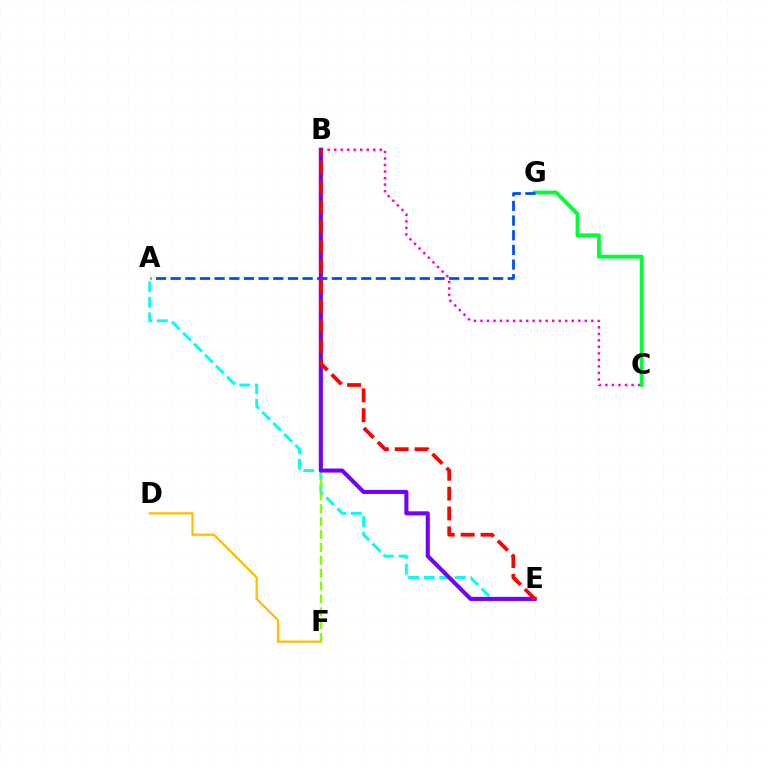{('C', 'G'): [{'color': '#00ff39', 'line_style': 'solid', 'thickness': 2.78}], ('A', 'E'): [{'color': '#00fff6', 'line_style': 'dashed', 'thickness': 2.11}], ('B', 'C'): [{'color': '#ff00cf', 'line_style': 'dotted', 'thickness': 1.77}], ('D', 'F'): [{'color': '#ffbd00', 'line_style': 'solid', 'thickness': 1.61}], ('A', 'G'): [{'color': '#004bff', 'line_style': 'dashed', 'thickness': 1.99}], ('B', 'F'): [{'color': '#84ff00', 'line_style': 'dashed', 'thickness': 1.75}], ('B', 'E'): [{'color': '#7200ff', 'line_style': 'solid', 'thickness': 2.92}, {'color': '#ff0000', 'line_style': 'dashed', 'thickness': 2.7}]}